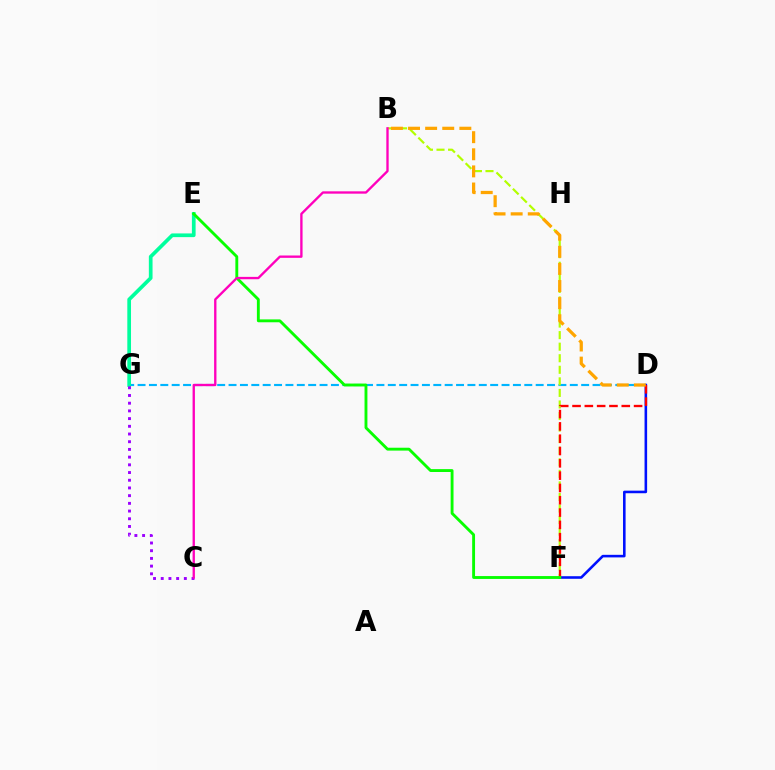{('D', 'G'): [{'color': '#00b5ff', 'line_style': 'dashed', 'thickness': 1.55}], ('D', 'F'): [{'color': '#0010ff', 'line_style': 'solid', 'thickness': 1.86}, {'color': '#ff0000', 'line_style': 'dashed', 'thickness': 1.67}], ('E', 'G'): [{'color': '#00ff9d', 'line_style': 'solid', 'thickness': 2.66}], ('B', 'F'): [{'color': '#b3ff00', 'line_style': 'dashed', 'thickness': 1.57}], ('E', 'F'): [{'color': '#08ff00', 'line_style': 'solid', 'thickness': 2.07}], ('C', 'G'): [{'color': '#9b00ff', 'line_style': 'dotted', 'thickness': 2.09}], ('B', 'C'): [{'color': '#ff00bd', 'line_style': 'solid', 'thickness': 1.69}], ('B', 'D'): [{'color': '#ffa500', 'line_style': 'dashed', 'thickness': 2.32}]}